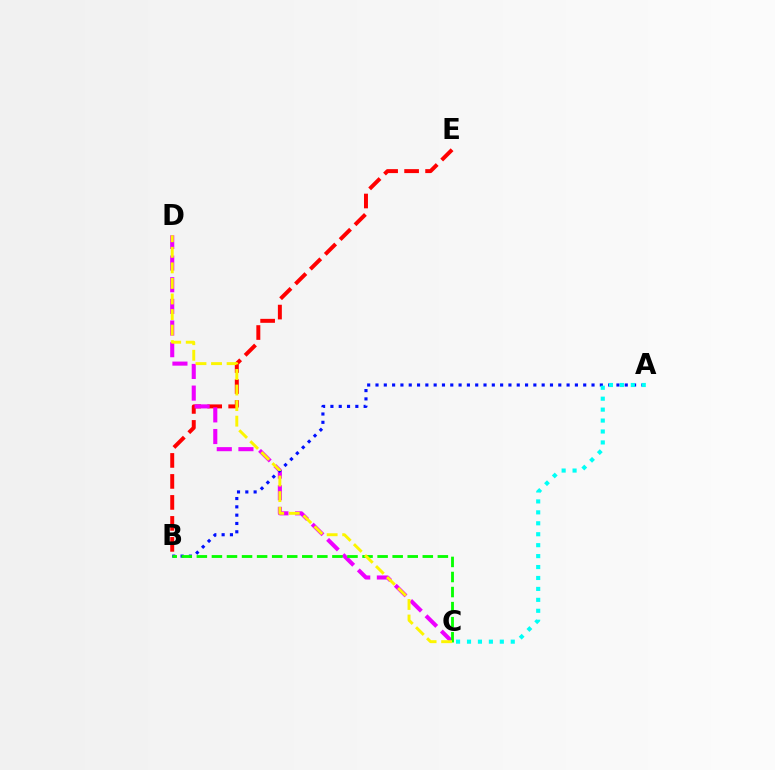{('B', 'E'): [{'color': '#ff0000', 'line_style': 'dashed', 'thickness': 2.85}], ('C', 'D'): [{'color': '#ee00ff', 'line_style': 'dashed', 'thickness': 2.94}, {'color': '#fcf500', 'line_style': 'dashed', 'thickness': 2.11}], ('A', 'B'): [{'color': '#0010ff', 'line_style': 'dotted', 'thickness': 2.26}], ('B', 'C'): [{'color': '#08ff00', 'line_style': 'dashed', 'thickness': 2.05}], ('A', 'C'): [{'color': '#00fff6', 'line_style': 'dotted', 'thickness': 2.97}]}